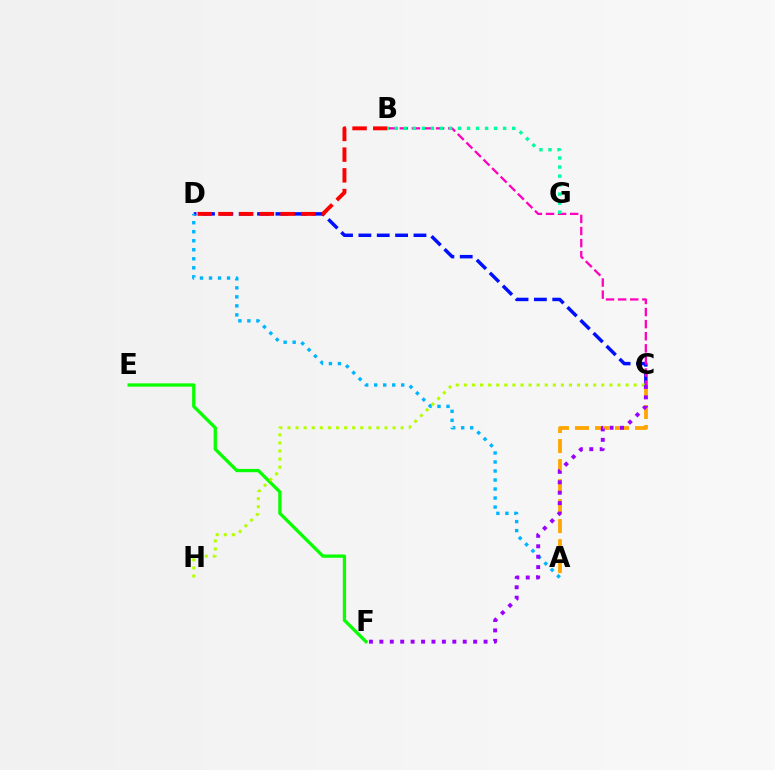{('C', 'D'): [{'color': '#0010ff', 'line_style': 'dashed', 'thickness': 2.49}], ('E', 'F'): [{'color': '#08ff00', 'line_style': 'solid', 'thickness': 2.36}], ('B', 'D'): [{'color': '#ff0000', 'line_style': 'dashed', 'thickness': 2.81}], ('A', 'C'): [{'color': '#ffa500', 'line_style': 'dashed', 'thickness': 2.72}], ('B', 'C'): [{'color': '#ff00bd', 'line_style': 'dashed', 'thickness': 1.64}], ('C', 'H'): [{'color': '#b3ff00', 'line_style': 'dotted', 'thickness': 2.2}], ('A', 'D'): [{'color': '#00b5ff', 'line_style': 'dotted', 'thickness': 2.45}], ('B', 'G'): [{'color': '#00ff9d', 'line_style': 'dotted', 'thickness': 2.45}], ('C', 'F'): [{'color': '#9b00ff', 'line_style': 'dotted', 'thickness': 2.83}]}